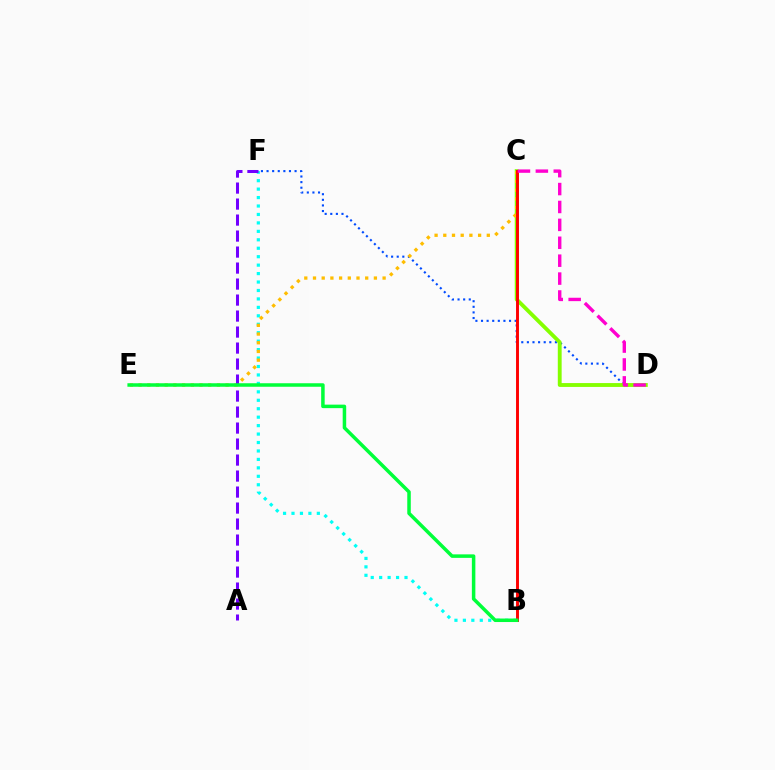{('D', 'F'): [{'color': '#004bff', 'line_style': 'dotted', 'thickness': 1.52}], ('C', 'D'): [{'color': '#84ff00', 'line_style': 'solid', 'thickness': 2.77}, {'color': '#ff00cf', 'line_style': 'dashed', 'thickness': 2.43}], ('B', 'F'): [{'color': '#00fff6', 'line_style': 'dotted', 'thickness': 2.29}], ('C', 'E'): [{'color': '#ffbd00', 'line_style': 'dotted', 'thickness': 2.36}], ('A', 'F'): [{'color': '#7200ff', 'line_style': 'dashed', 'thickness': 2.17}], ('B', 'C'): [{'color': '#ff0000', 'line_style': 'solid', 'thickness': 2.1}], ('B', 'E'): [{'color': '#00ff39', 'line_style': 'solid', 'thickness': 2.52}]}